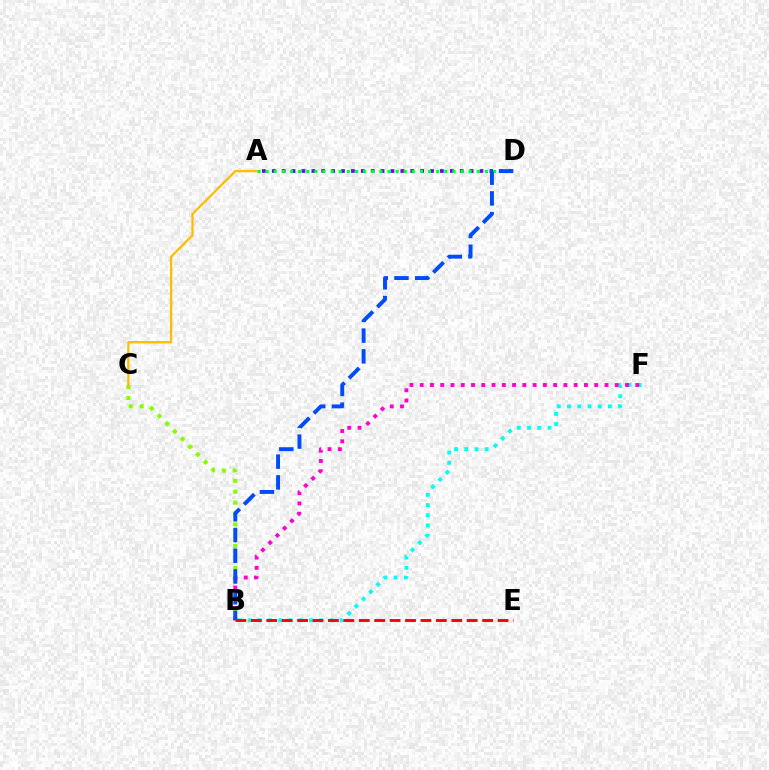{('B', 'C'): [{'color': '#84ff00', 'line_style': 'dotted', 'thickness': 2.95}], ('B', 'F'): [{'color': '#00fff6', 'line_style': 'dotted', 'thickness': 2.78}, {'color': '#ff00cf', 'line_style': 'dotted', 'thickness': 2.79}], ('A', 'C'): [{'color': '#ffbd00', 'line_style': 'solid', 'thickness': 1.67}], ('A', 'D'): [{'color': '#7200ff', 'line_style': 'dotted', 'thickness': 2.69}, {'color': '#00ff39', 'line_style': 'dotted', 'thickness': 2.21}], ('B', 'D'): [{'color': '#004bff', 'line_style': 'dashed', 'thickness': 2.82}], ('B', 'E'): [{'color': '#ff0000', 'line_style': 'dashed', 'thickness': 2.09}]}